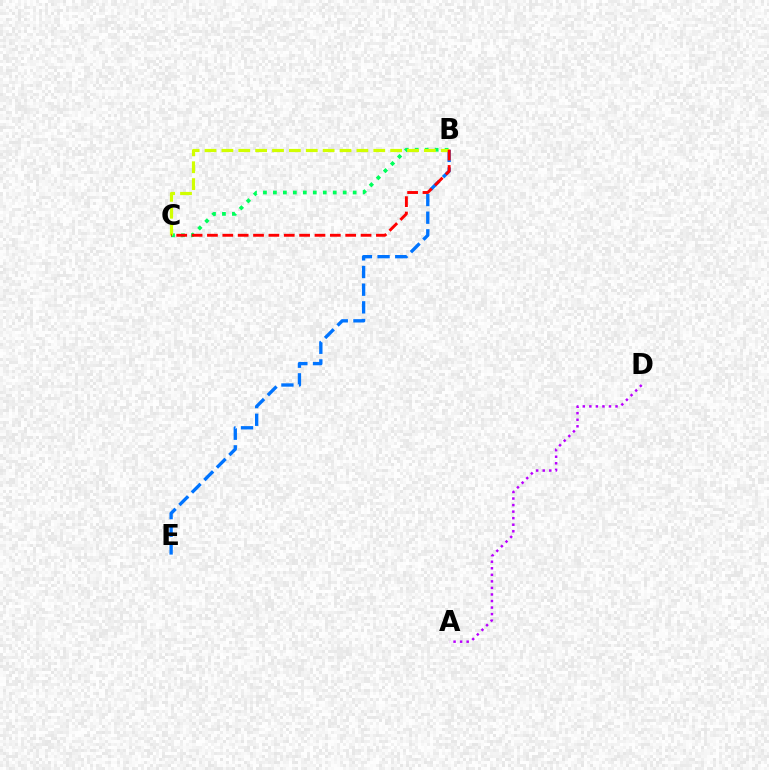{('B', 'E'): [{'color': '#0074ff', 'line_style': 'dashed', 'thickness': 2.4}], ('B', 'C'): [{'color': '#00ff5c', 'line_style': 'dotted', 'thickness': 2.71}, {'color': '#d1ff00', 'line_style': 'dashed', 'thickness': 2.29}, {'color': '#ff0000', 'line_style': 'dashed', 'thickness': 2.09}], ('A', 'D'): [{'color': '#b900ff', 'line_style': 'dotted', 'thickness': 1.78}]}